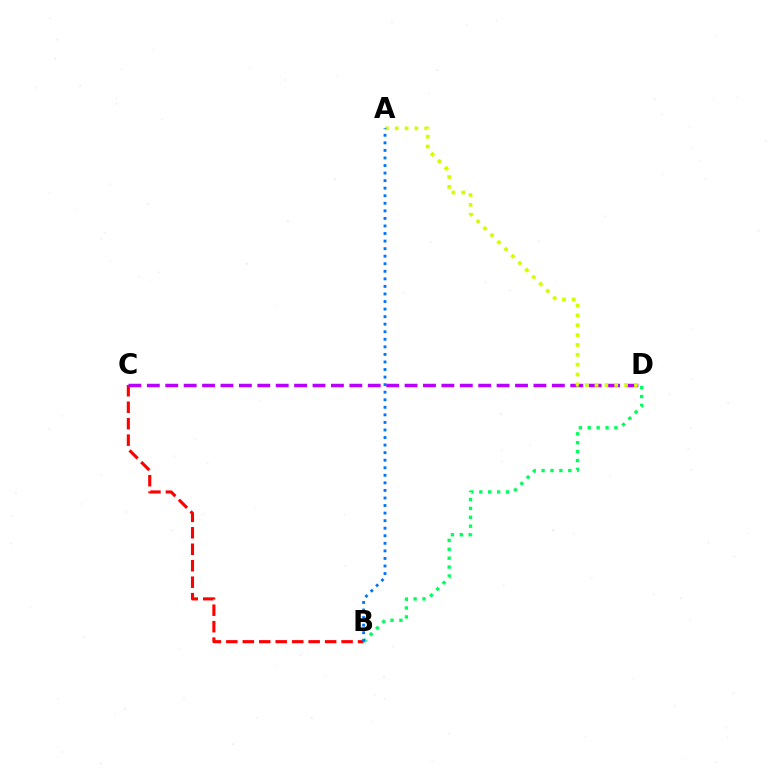{('B', 'D'): [{'color': '#00ff5c', 'line_style': 'dotted', 'thickness': 2.42}], ('B', 'C'): [{'color': '#ff0000', 'line_style': 'dashed', 'thickness': 2.24}], ('C', 'D'): [{'color': '#b900ff', 'line_style': 'dashed', 'thickness': 2.5}], ('A', 'D'): [{'color': '#d1ff00', 'line_style': 'dotted', 'thickness': 2.68}], ('A', 'B'): [{'color': '#0074ff', 'line_style': 'dotted', 'thickness': 2.05}]}